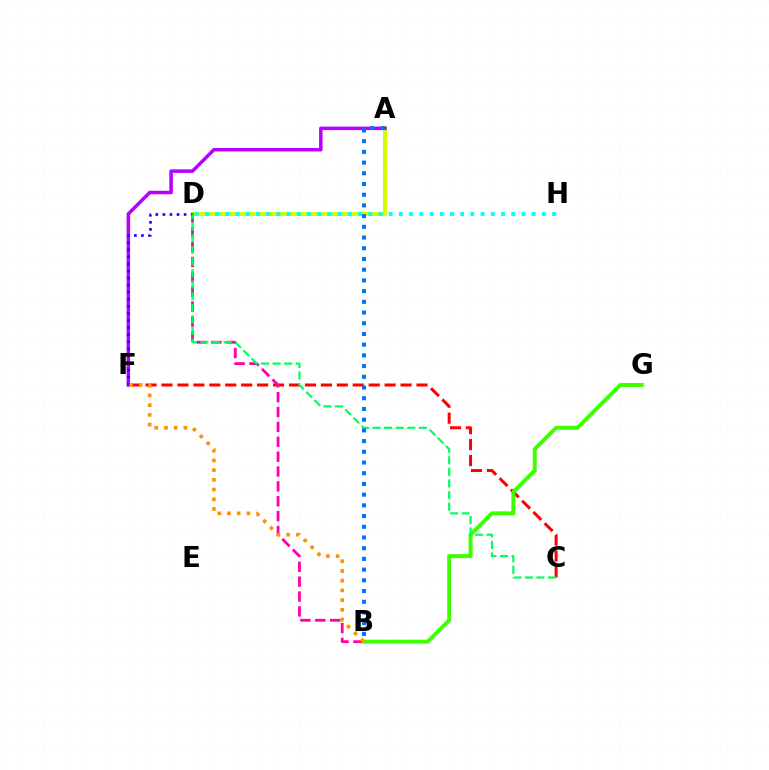{('C', 'F'): [{'color': '#ff0000', 'line_style': 'dashed', 'thickness': 2.17}], ('A', 'D'): [{'color': '#d1ff00', 'line_style': 'solid', 'thickness': 2.91}], ('B', 'D'): [{'color': '#ff00ac', 'line_style': 'dashed', 'thickness': 2.02}], ('A', 'F'): [{'color': '#b900ff', 'line_style': 'solid', 'thickness': 2.53}], ('D', 'F'): [{'color': '#2500ff', 'line_style': 'dotted', 'thickness': 1.92}], ('B', 'G'): [{'color': '#3dff00', 'line_style': 'solid', 'thickness': 2.85}], ('D', 'H'): [{'color': '#00fff6', 'line_style': 'dotted', 'thickness': 2.77}], ('C', 'D'): [{'color': '#00ff5c', 'line_style': 'dashed', 'thickness': 1.57}], ('B', 'F'): [{'color': '#ff9400', 'line_style': 'dotted', 'thickness': 2.64}], ('A', 'B'): [{'color': '#0074ff', 'line_style': 'dotted', 'thickness': 2.91}]}